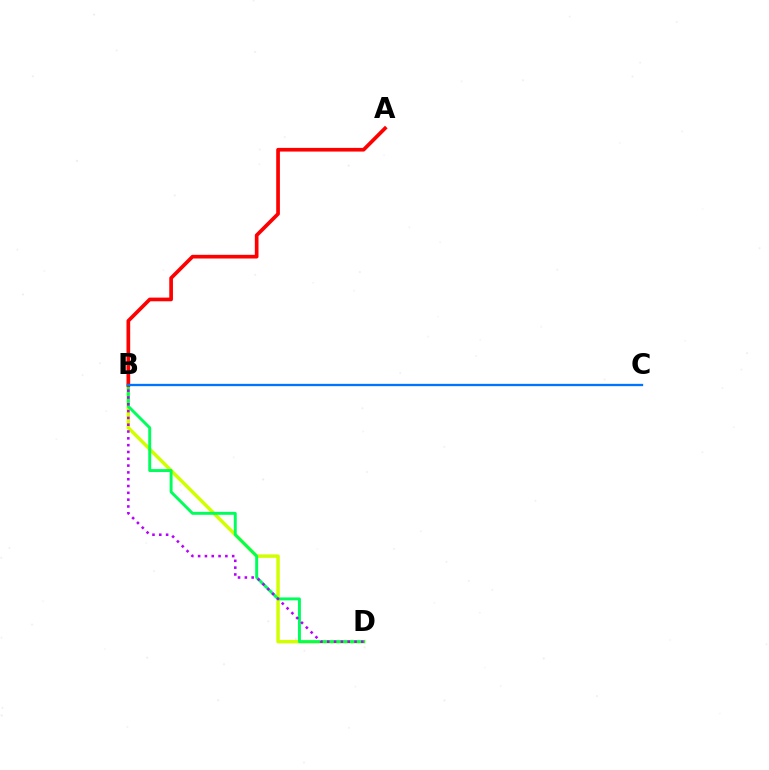{('B', 'D'): [{'color': '#d1ff00', 'line_style': 'solid', 'thickness': 2.49}, {'color': '#00ff5c', 'line_style': 'solid', 'thickness': 2.12}, {'color': '#b900ff', 'line_style': 'dotted', 'thickness': 1.85}], ('A', 'B'): [{'color': '#ff0000', 'line_style': 'solid', 'thickness': 2.65}], ('B', 'C'): [{'color': '#0074ff', 'line_style': 'solid', 'thickness': 1.66}]}